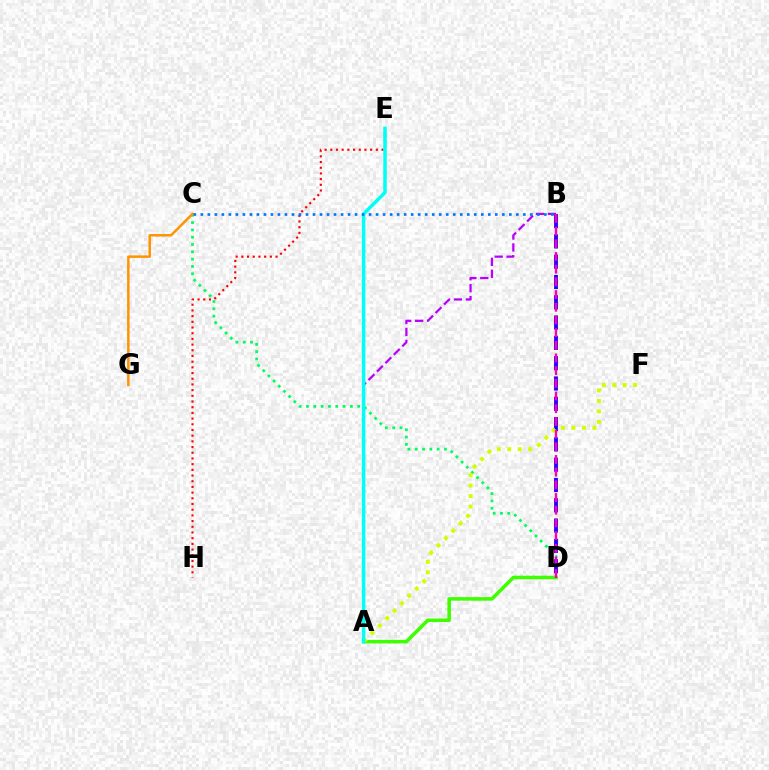{('C', 'D'): [{'color': '#00ff5c', 'line_style': 'dotted', 'thickness': 1.99}], ('B', 'D'): [{'color': '#2500ff', 'line_style': 'dashed', 'thickness': 2.76}, {'color': '#ff00ac', 'line_style': 'dashed', 'thickness': 1.72}], ('E', 'H'): [{'color': '#ff0000', 'line_style': 'dotted', 'thickness': 1.55}], ('A', 'D'): [{'color': '#3dff00', 'line_style': 'solid', 'thickness': 2.53}], ('C', 'G'): [{'color': '#ff9400', 'line_style': 'solid', 'thickness': 1.8}], ('A', 'F'): [{'color': '#d1ff00', 'line_style': 'dotted', 'thickness': 2.84}], ('A', 'B'): [{'color': '#b900ff', 'line_style': 'dashed', 'thickness': 1.62}], ('A', 'E'): [{'color': '#00fff6', 'line_style': 'solid', 'thickness': 2.52}], ('B', 'C'): [{'color': '#0074ff', 'line_style': 'dotted', 'thickness': 1.9}]}